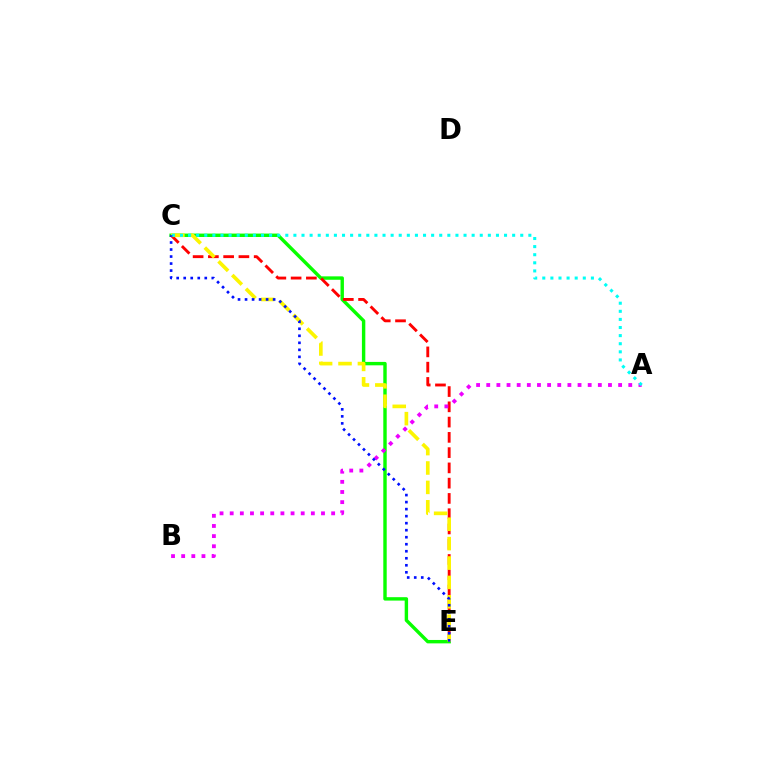{('C', 'E'): [{'color': '#08ff00', 'line_style': 'solid', 'thickness': 2.46}, {'color': '#ff0000', 'line_style': 'dashed', 'thickness': 2.07}, {'color': '#fcf500', 'line_style': 'dashed', 'thickness': 2.64}, {'color': '#0010ff', 'line_style': 'dotted', 'thickness': 1.91}], ('A', 'B'): [{'color': '#ee00ff', 'line_style': 'dotted', 'thickness': 2.76}], ('A', 'C'): [{'color': '#00fff6', 'line_style': 'dotted', 'thickness': 2.2}]}